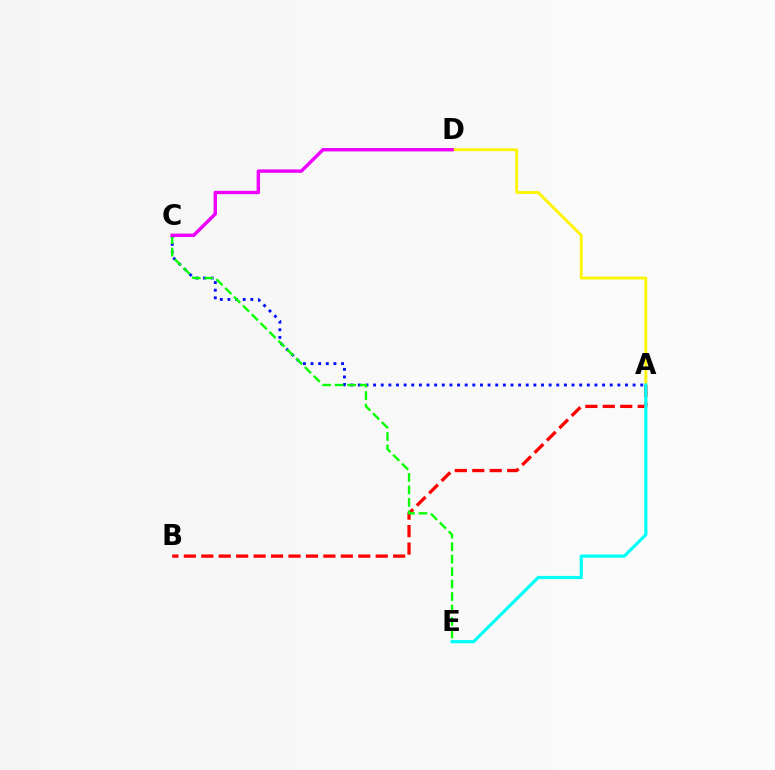{('A', 'D'): [{'color': '#fcf500', 'line_style': 'solid', 'thickness': 2.04}], ('A', 'C'): [{'color': '#0010ff', 'line_style': 'dotted', 'thickness': 2.07}], ('A', 'B'): [{'color': '#ff0000', 'line_style': 'dashed', 'thickness': 2.37}], ('C', 'E'): [{'color': '#08ff00', 'line_style': 'dashed', 'thickness': 1.69}], ('C', 'D'): [{'color': '#ee00ff', 'line_style': 'solid', 'thickness': 2.45}], ('A', 'E'): [{'color': '#00fff6', 'line_style': 'solid', 'thickness': 2.29}]}